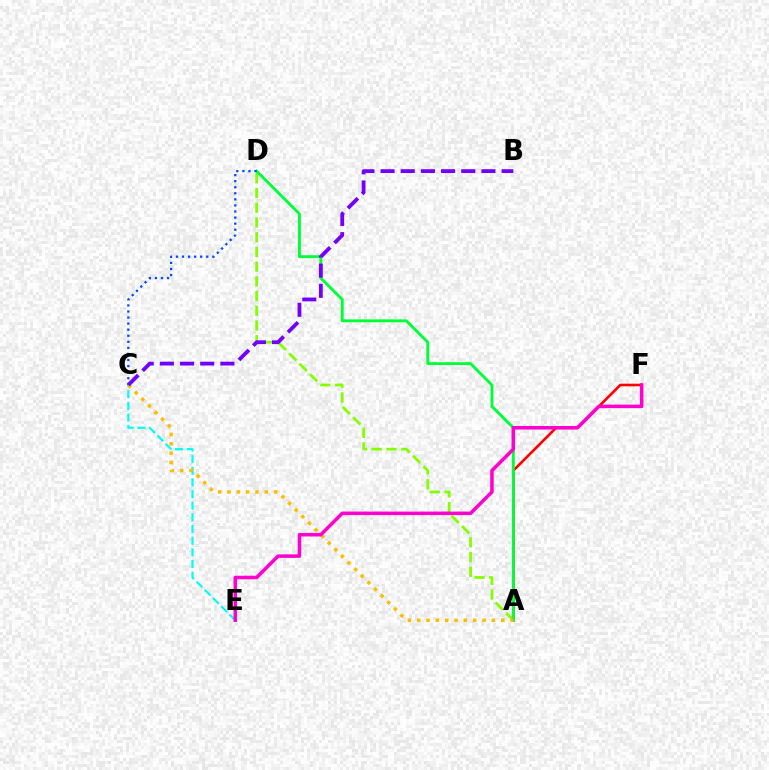{('A', 'D'): [{'color': '#84ff00', 'line_style': 'dashed', 'thickness': 2.0}, {'color': '#00ff39', 'line_style': 'solid', 'thickness': 2.08}], ('A', 'F'): [{'color': '#ff0000', 'line_style': 'solid', 'thickness': 1.88}], ('C', 'E'): [{'color': '#00fff6', 'line_style': 'dashed', 'thickness': 1.58}], ('A', 'C'): [{'color': '#ffbd00', 'line_style': 'dotted', 'thickness': 2.54}], ('E', 'F'): [{'color': '#ff00cf', 'line_style': 'solid', 'thickness': 2.54}], ('B', 'C'): [{'color': '#7200ff', 'line_style': 'dashed', 'thickness': 2.74}], ('C', 'D'): [{'color': '#004bff', 'line_style': 'dotted', 'thickness': 1.65}]}